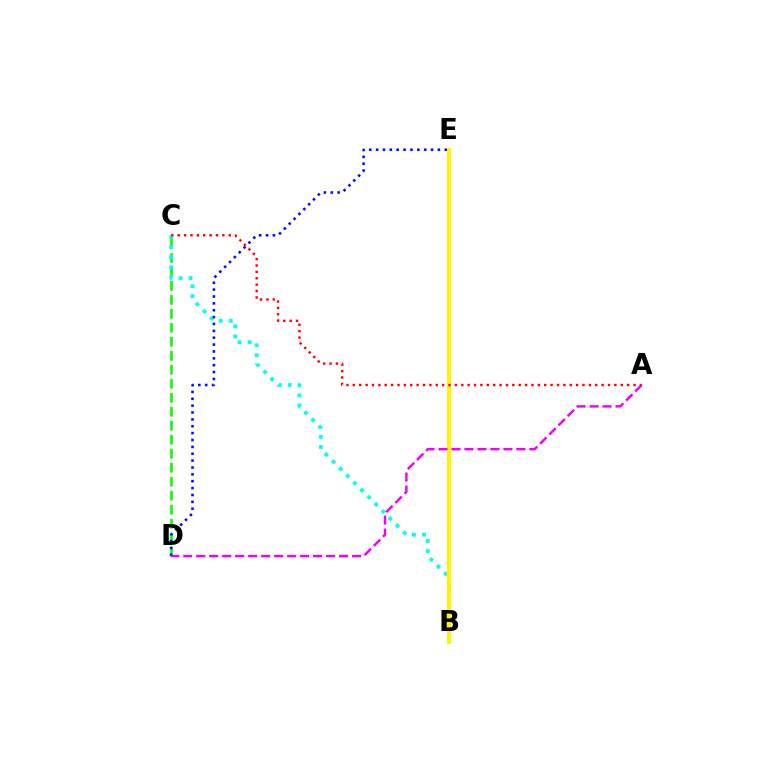{('C', 'D'): [{'color': '#08ff00', 'line_style': 'dashed', 'thickness': 1.9}], ('B', 'C'): [{'color': '#00fff6', 'line_style': 'dotted', 'thickness': 2.73}], ('D', 'E'): [{'color': '#0010ff', 'line_style': 'dotted', 'thickness': 1.87}], ('B', 'E'): [{'color': '#fcf500', 'line_style': 'solid', 'thickness': 2.85}], ('A', 'D'): [{'color': '#ee00ff', 'line_style': 'dashed', 'thickness': 1.76}], ('A', 'C'): [{'color': '#ff0000', 'line_style': 'dotted', 'thickness': 1.73}]}